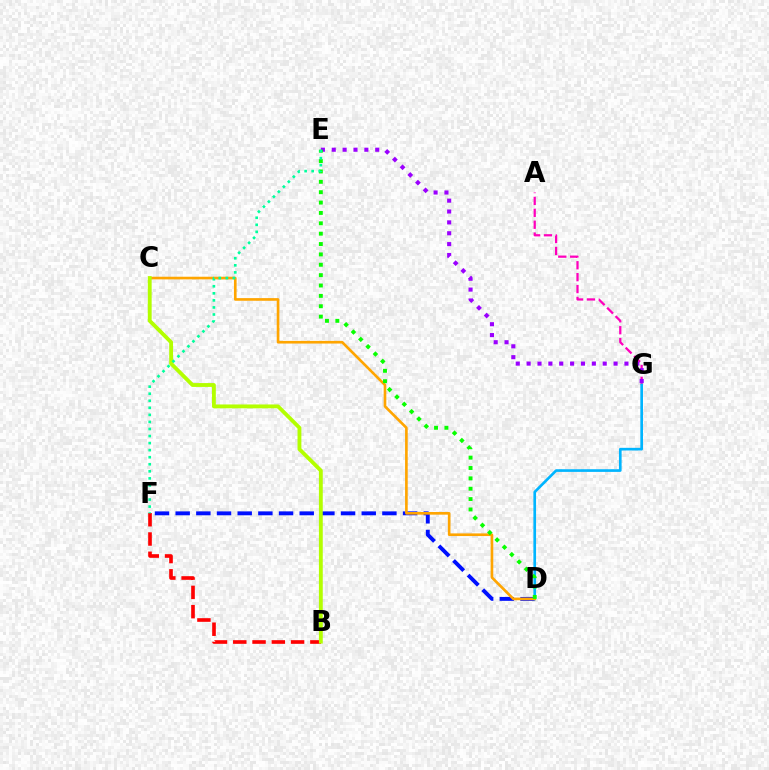{('A', 'G'): [{'color': '#ff00bd', 'line_style': 'dashed', 'thickness': 1.62}], ('D', 'F'): [{'color': '#0010ff', 'line_style': 'dashed', 'thickness': 2.81}], ('E', 'G'): [{'color': '#9b00ff', 'line_style': 'dotted', 'thickness': 2.95}], ('D', 'G'): [{'color': '#00b5ff', 'line_style': 'solid', 'thickness': 1.92}], ('B', 'F'): [{'color': '#ff0000', 'line_style': 'dashed', 'thickness': 2.62}], ('C', 'D'): [{'color': '#ffa500', 'line_style': 'solid', 'thickness': 1.91}], ('D', 'E'): [{'color': '#08ff00', 'line_style': 'dotted', 'thickness': 2.82}], ('B', 'C'): [{'color': '#b3ff00', 'line_style': 'solid', 'thickness': 2.77}], ('E', 'F'): [{'color': '#00ff9d', 'line_style': 'dotted', 'thickness': 1.92}]}